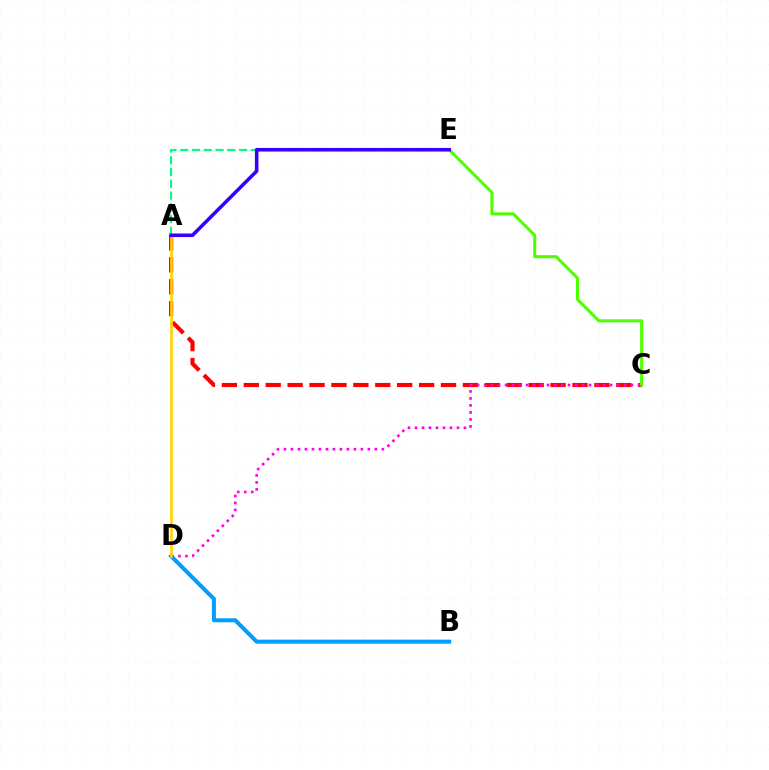{('A', 'C'): [{'color': '#ff0000', 'line_style': 'dashed', 'thickness': 2.98}], ('B', 'D'): [{'color': '#009eff', 'line_style': 'solid', 'thickness': 2.9}], ('C', 'D'): [{'color': '#ff00ed', 'line_style': 'dotted', 'thickness': 1.9}], ('A', 'E'): [{'color': '#00ff86', 'line_style': 'dashed', 'thickness': 1.6}, {'color': '#3700ff', 'line_style': 'solid', 'thickness': 2.58}], ('A', 'D'): [{'color': '#ffd500', 'line_style': 'solid', 'thickness': 1.89}], ('C', 'E'): [{'color': '#4fff00', 'line_style': 'solid', 'thickness': 2.2}]}